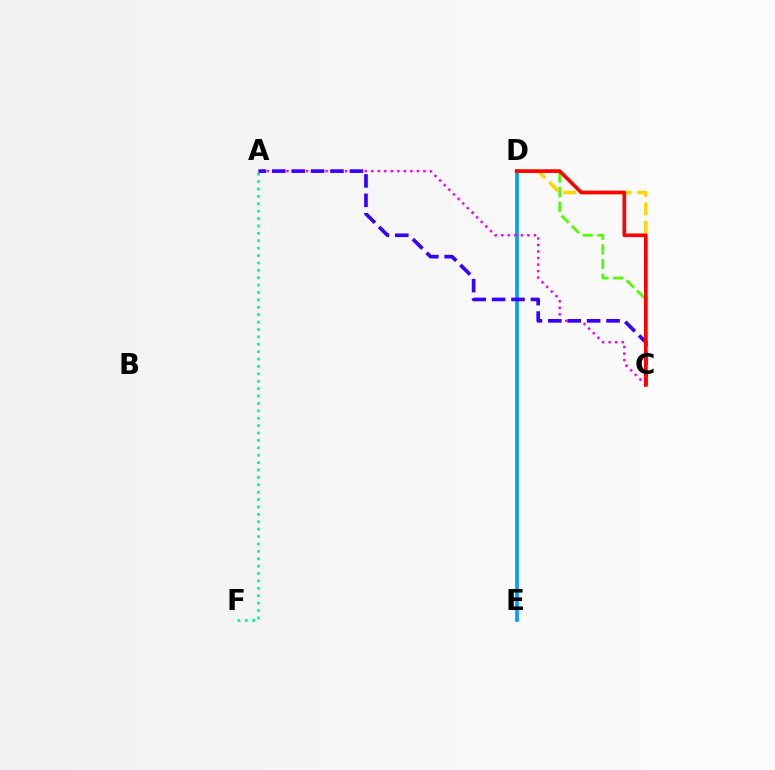{('C', 'D'): [{'color': '#4fff00', 'line_style': 'dashed', 'thickness': 1.99}, {'color': '#ffd500', 'line_style': 'dashed', 'thickness': 2.51}, {'color': '#ff0000', 'line_style': 'solid', 'thickness': 2.63}], ('D', 'E'): [{'color': '#009eff', 'line_style': 'solid', 'thickness': 2.65}], ('A', 'C'): [{'color': '#ff00ed', 'line_style': 'dotted', 'thickness': 1.77}, {'color': '#3700ff', 'line_style': 'dashed', 'thickness': 2.64}], ('A', 'F'): [{'color': '#00ff86', 'line_style': 'dotted', 'thickness': 2.01}]}